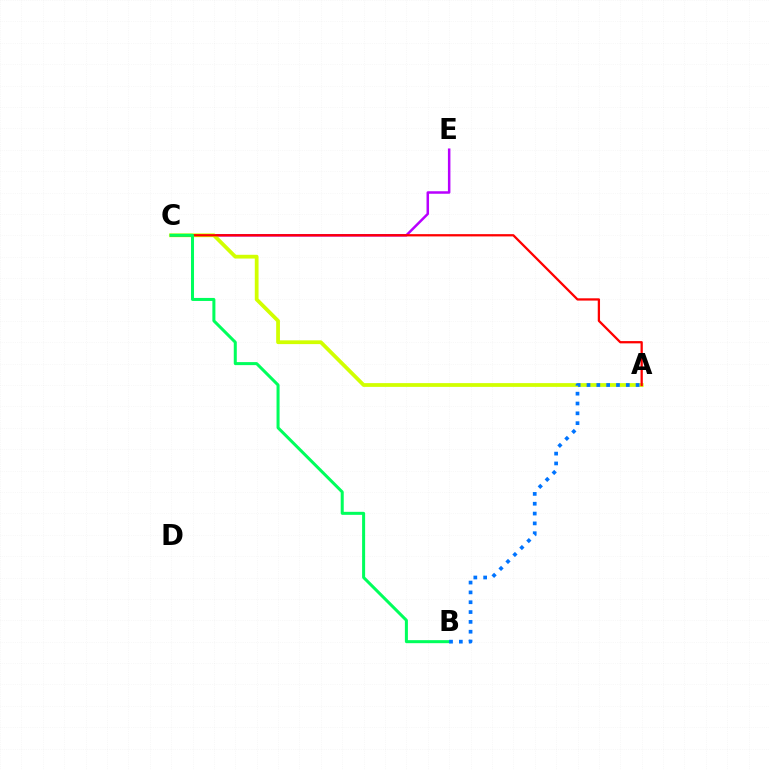{('C', 'E'): [{'color': '#b900ff', 'line_style': 'solid', 'thickness': 1.8}], ('A', 'C'): [{'color': '#d1ff00', 'line_style': 'solid', 'thickness': 2.71}, {'color': '#ff0000', 'line_style': 'solid', 'thickness': 1.64}], ('B', 'C'): [{'color': '#00ff5c', 'line_style': 'solid', 'thickness': 2.18}], ('A', 'B'): [{'color': '#0074ff', 'line_style': 'dotted', 'thickness': 2.67}]}